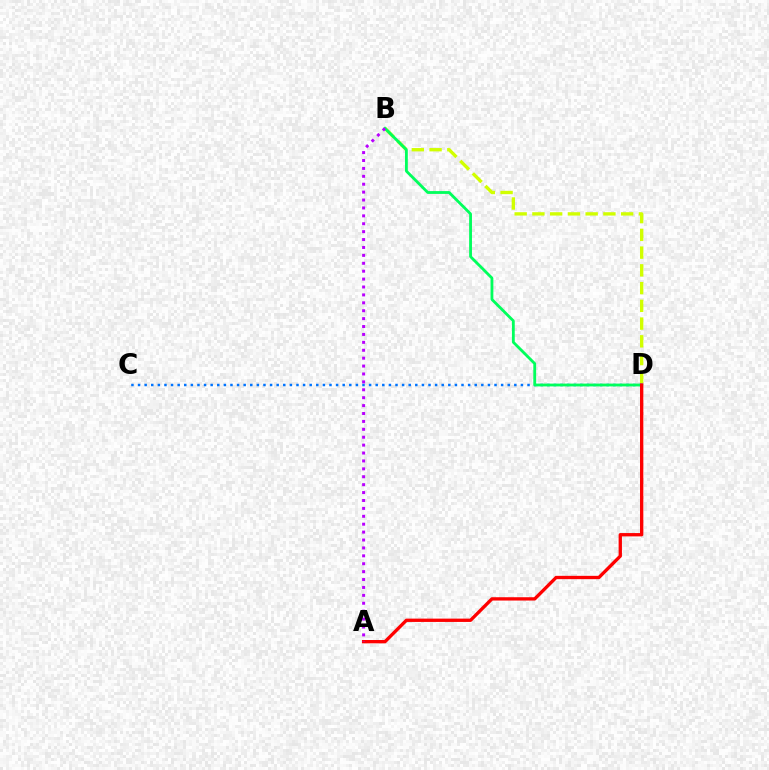{('B', 'D'): [{'color': '#d1ff00', 'line_style': 'dashed', 'thickness': 2.41}, {'color': '#00ff5c', 'line_style': 'solid', 'thickness': 2.03}], ('C', 'D'): [{'color': '#0074ff', 'line_style': 'dotted', 'thickness': 1.79}], ('A', 'D'): [{'color': '#ff0000', 'line_style': 'solid', 'thickness': 2.39}], ('A', 'B'): [{'color': '#b900ff', 'line_style': 'dotted', 'thickness': 2.15}]}